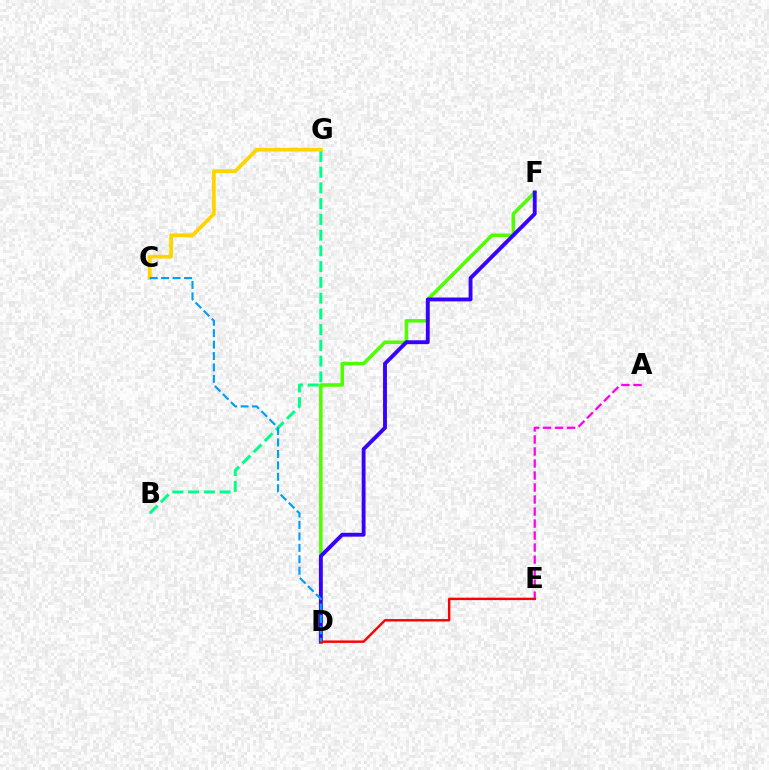{('D', 'F'): [{'color': '#4fff00', 'line_style': 'solid', 'thickness': 2.54}, {'color': '#3700ff', 'line_style': 'solid', 'thickness': 2.78}], ('B', 'G'): [{'color': '#00ff86', 'line_style': 'dashed', 'thickness': 2.14}], ('C', 'G'): [{'color': '#ffd500', 'line_style': 'solid', 'thickness': 2.69}], ('A', 'E'): [{'color': '#ff00ed', 'line_style': 'dashed', 'thickness': 1.63}], ('D', 'E'): [{'color': '#ff0000', 'line_style': 'solid', 'thickness': 1.75}], ('C', 'D'): [{'color': '#009eff', 'line_style': 'dashed', 'thickness': 1.55}]}